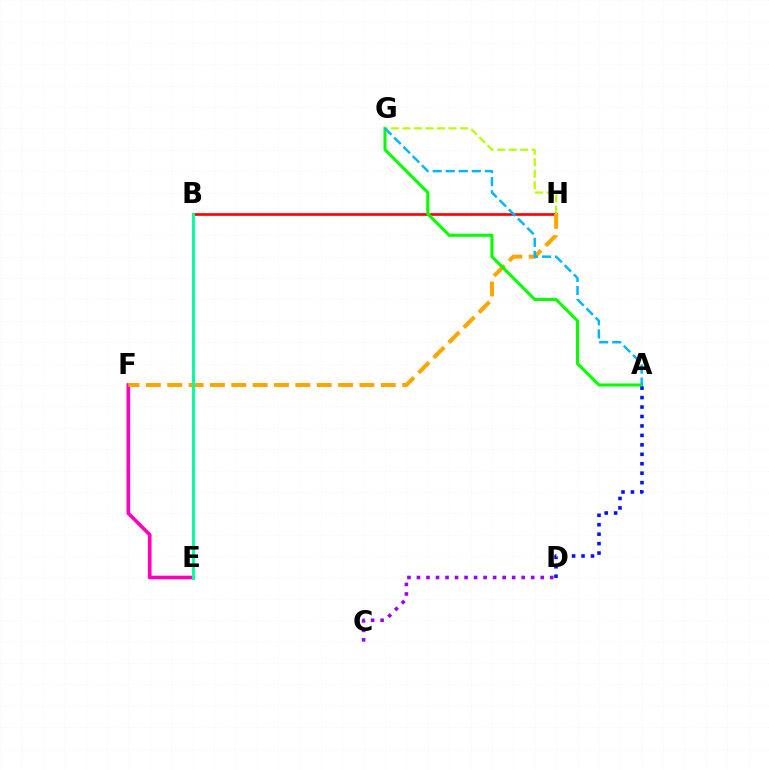{('B', 'H'): [{'color': '#ff0000', 'line_style': 'solid', 'thickness': 1.92}], ('E', 'F'): [{'color': '#ff00bd', 'line_style': 'solid', 'thickness': 2.63}], ('F', 'H'): [{'color': '#ffa500', 'line_style': 'dashed', 'thickness': 2.9}], ('B', 'E'): [{'color': '#00ff9d', 'line_style': 'solid', 'thickness': 2.1}], ('A', 'G'): [{'color': '#08ff00', 'line_style': 'solid', 'thickness': 2.22}, {'color': '#00b5ff', 'line_style': 'dashed', 'thickness': 1.78}], ('C', 'D'): [{'color': '#9b00ff', 'line_style': 'dotted', 'thickness': 2.59}], ('G', 'H'): [{'color': '#b3ff00', 'line_style': 'dashed', 'thickness': 1.56}], ('A', 'D'): [{'color': '#0010ff', 'line_style': 'dotted', 'thickness': 2.57}]}